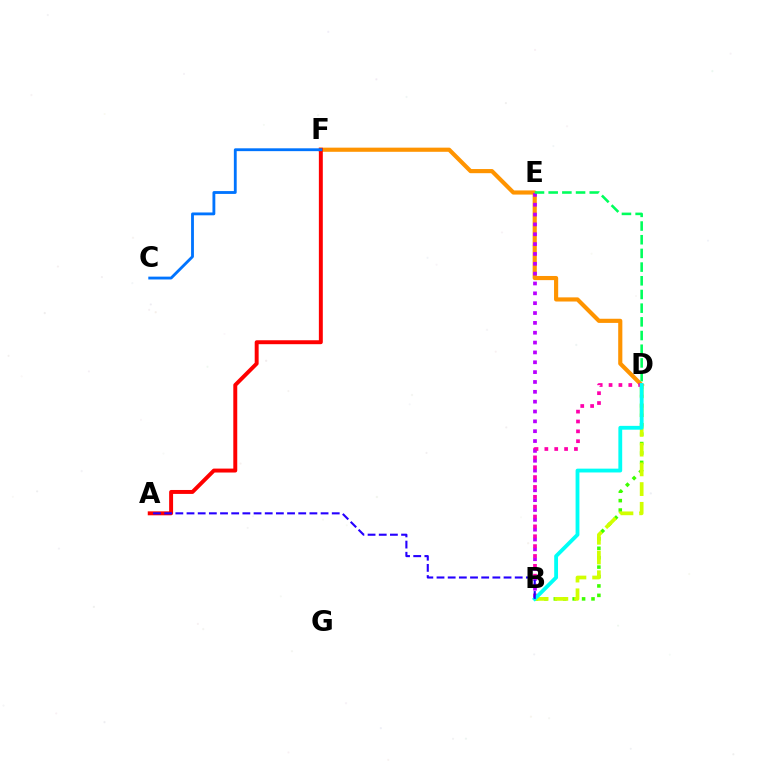{('B', 'D'): [{'color': '#3dff00', 'line_style': 'dotted', 'thickness': 2.56}, {'color': '#d1ff00', 'line_style': 'dashed', 'thickness': 2.68}, {'color': '#ff00ac', 'line_style': 'dotted', 'thickness': 2.68}, {'color': '#00fff6', 'line_style': 'solid', 'thickness': 2.75}], ('D', 'F'): [{'color': '#ff9400', 'line_style': 'solid', 'thickness': 2.99}], ('B', 'E'): [{'color': '#b900ff', 'line_style': 'dotted', 'thickness': 2.68}], ('D', 'E'): [{'color': '#00ff5c', 'line_style': 'dashed', 'thickness': 1.86}], ('A', 'F'): [{'color': '#ff0000', 'line_style': 'solid', 'thickness': 2.84}], ('C', 'F'): [{'color': '#0074ff', 'line_style': 'solid', 'thickness': 2.04}], ('A', 'B'): [{'color': '#2500ff', 'line_style': 'dashed', 'thickness': 1.52}]}